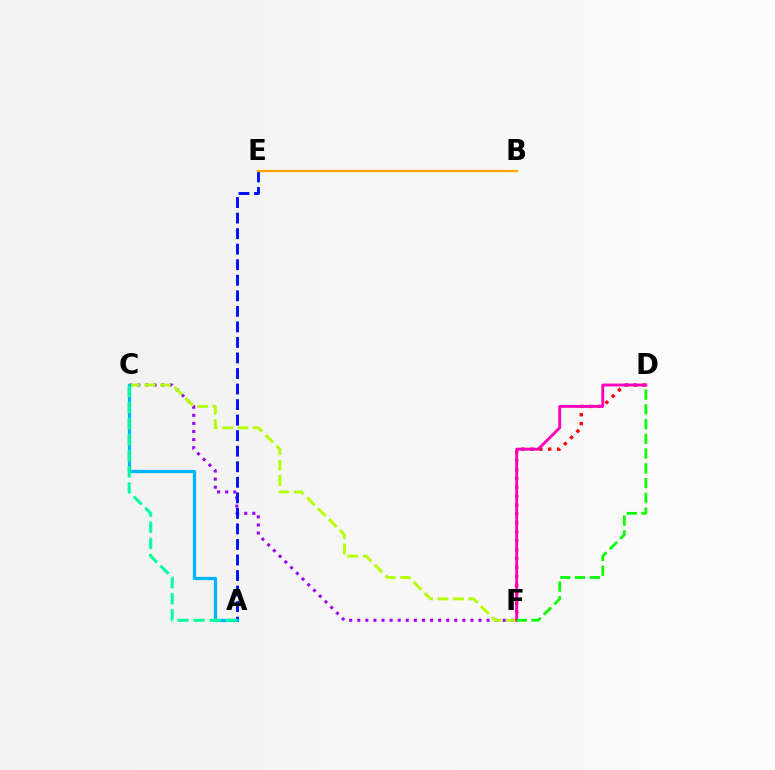{('C', 'F'): [{'color': '#9b00ff', 'line_style': 'dotted', 'thickness': 2.2}, {'color': '#b3ff00', 'line_style': 'dashed', 'thickness': 2.09}], ('A', 'E'): [{'color': '#0010ff', 'line_style': 'dashed', 'thickness': 2.11}], ('D', 'F'): [{'color': '#ff0000', 'line_style': 'dotted', 'thickness': 2.42}, {'color': '#ff00bd', 'line_style': 'solid', 'thickness': 2.08}, {'color': '#08ff00', 'line_style': 'dashed', 'thickness': 2.0}], ('A', 'C'): [{'color': '#00b5ff', 'line_style': 'solid', 'thickness': 2.35}, {'color': '#00ff9d', 'line_style': 'dashed', 'thickness': 2.19}], ('B', 'E'): [{'color': '#ffa500', 'line_style': 'solid', 'thickness': 1.67}]}